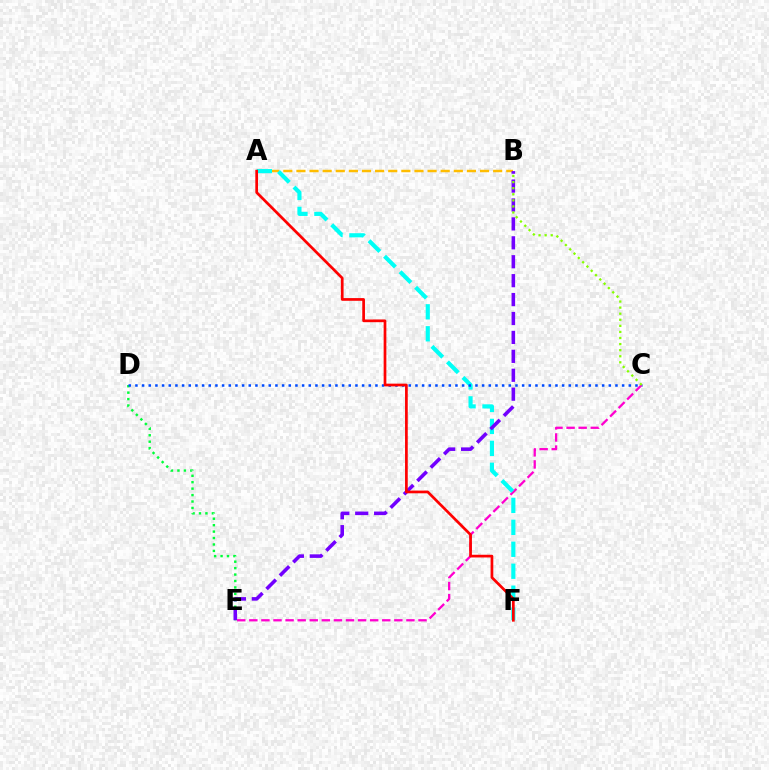{('A', 'B'): [{'color': '#ffbd00', 'line_style': 'dashed', 'thickness': 1.78}], ('D', 'E'): [{'color': '#00ff39', 'line_style': 'dotted', 'thickness': 1.75}], ('C', 'E'): [{'color': '#ff00cf', 'line_style': 'dashed', 'thickness': 1.64}], ('A', 'F'): [{'color': '#00fff6', 'line_style': 'dashed', 'thickness': 2.98}, {'color': '#ff0000', 'line_style': 'solid', 'thickness': 1.95}], ('C', 'D'): [{'color': '#004bff', 'line_style': 'dotted', 'thickness': 1.81}], ('B', 'E'): [{'color': '#7200ff', 'line_style': 'dashed', 'thickness': 2.57}], ('B', 'C'): [{'color': '#84ff00', 'line_style': 'dotted', 'thickness': 1.65}]}